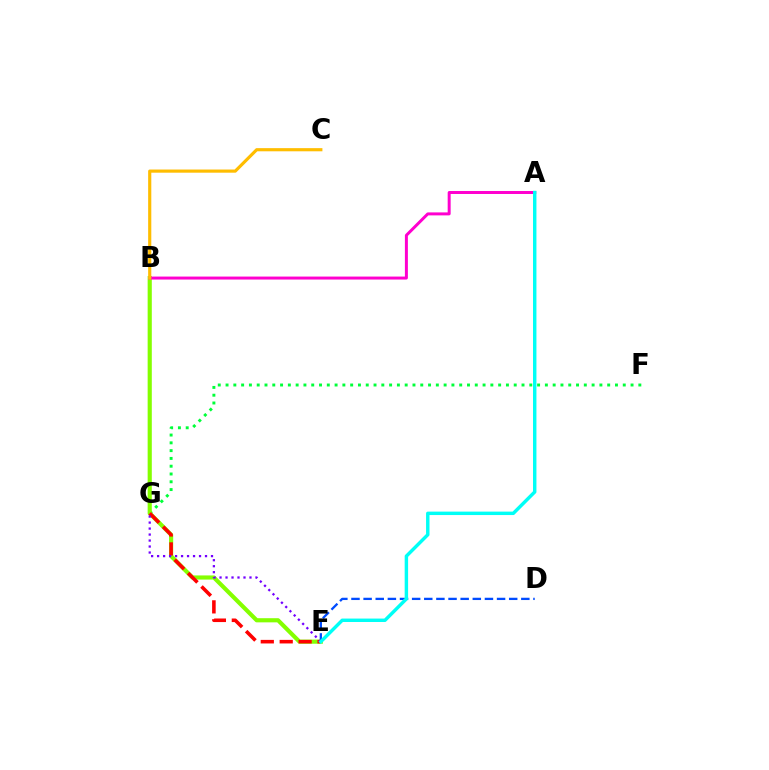{('F', 'G'): [{'color': '#00ff39', 'line_style': 'dotted', 'thickness': 2.12}], ('B', 'E'): [{'color': '#84ff00', 'line_style': 'solid', 'thickness': 2.99}], ('E', 'G'): [{'color': '#ff0000', 'line_style': 'dashed', 'thickness': 2.57}, {'color': '#7200ff', 'line_style': 'dotted', 'thickness': 1.63}], ('A', 'B'): [{'color': '#ff00cf', 'line_style': 'solid', 'thickness': 2.14}], ('D', 'E'): [{'color': '#004bff', 'line_style': 'dashed', 'thickness': 1.65}], ('A', 'E'): [{'color': '#00fff6', 'line_style': 'solid', 'thickness': 2.47}], ('B', 'C'): [{'color': '#ffbd00', 'line_style': 'solid', 'thickness': 2.28}]}